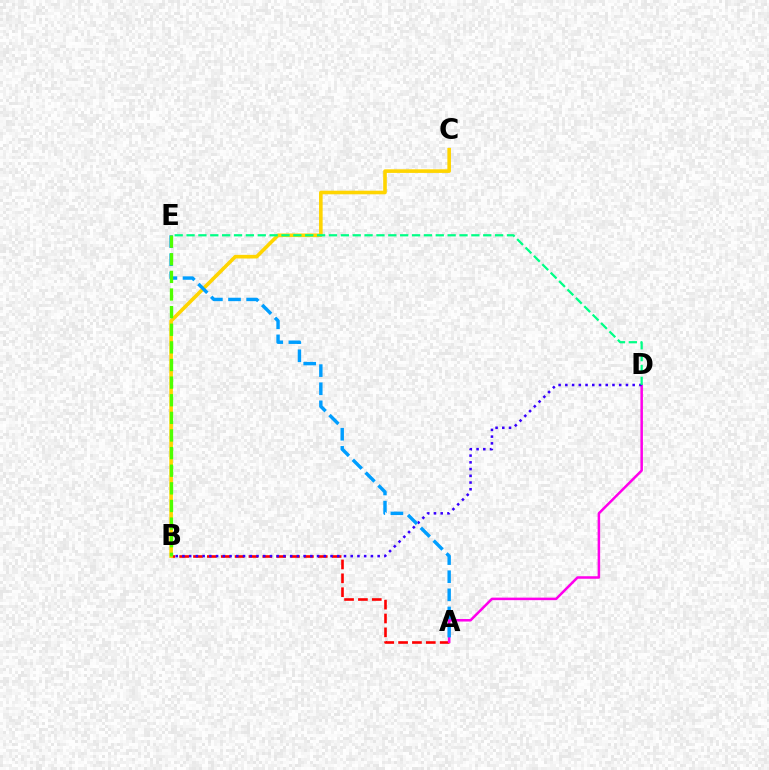{('A', 'B'): [{'color': '#ff0000', 'line_style': 'dashed', 'thickness': 1.88}], ('A', 'D'): [{'color': '#ff00ed', 'line_style': 'solid', 'thickness': 1.82}], ('B', 'D'): [{'color': '#3700ff', 'line_style': 'dotted', 'thickness': 1.83}], ('B', 'C'): [{'color': '#ffd500', 'line_style': 'solid', 'thickness': 2.6}], ('D', 'E'): [{'color': '#00ff86', 'line_style': 'dashed', 'thickness': 1.61}], ('A', 'E'): [{'color': '#009eff', 'line_style': 'dashed', 'thickness': 2.46}], ('B', 'E'): [{'color': '#4fff00', 'line_style': 'dashed', 'thickness': 2.39}]}